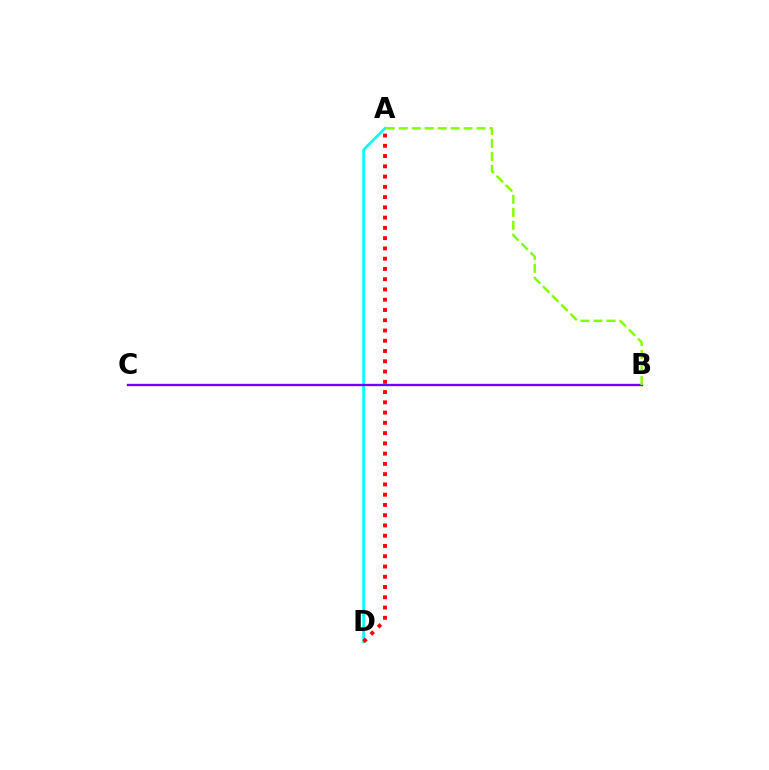{('A', 'D'): [{'color': '#00fff6', 'line_style': 'solid', 'thickness': 1.96}, {'color': '#ff0000', 'line_style': 'dotted', 'thickness': 2.79}], ('B', 'C'): [{'color': '#7200ff', 'line_style': 'solid', 'thickness': 1.69}], ('A', 'B'): [{'color': '#84ff00', 'line_style': 'dashed', 'thickness': 1.76}]}